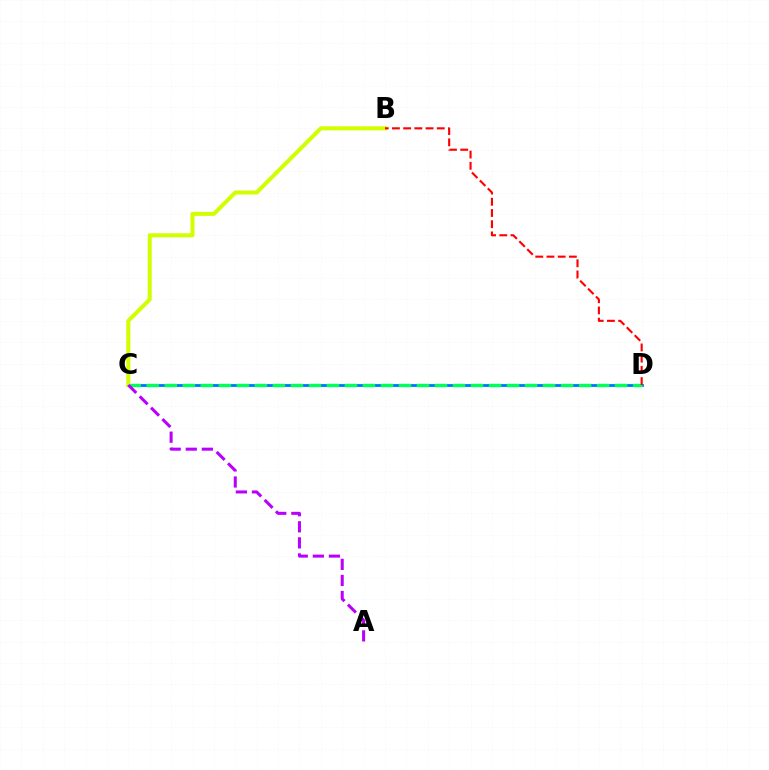{('C', 'D'): [{'color': '#0074ff', 'line_style': 'solid', 'thickness': 2.02}, {'color': '#00ff5c', 'line_style': 'dashed', 'thickness': 2.45}], ('B', 'C'): [{'color': '#d1ff00', 'line_style': 'solid', 'thickness': 2.91}], ('B', 'D'): [{'color': '#ff0000', 'line_style': 'dashed', 'thickness': 1.52}], ('A', 'C'): [{'color': '#b900ff', 'line_style': 'dashed', 'thickness': 2.18}]}